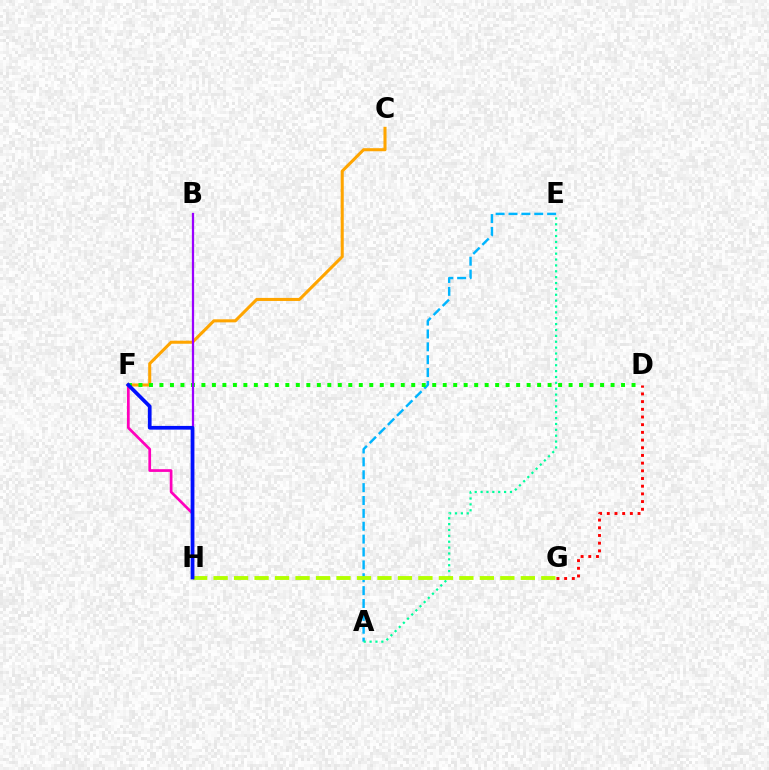{('A', 'E'): [{'color': '#00b5ff', 'line_style': 'dashed', 'thickness': 1.75}, {'color': '#00ff9d', 'line_style': 'dotted', 'thickness': 1.6}], ('D', 'G'): [{'color': '#ff0000', 'line_style': 'dotted', 'thickness': 2.09}], ('C', 'F'): [{'color': '#ffa500', 'line_style': 'solid', 'thickness': 2.2}], ('G', 'H'): [{'color': '#b3ff00', 'line_style': 'dashed', 'thickness': 2.78}], ('D', 'F'): [{'color': '#08ff00', 'line_style': 'dotted', 'thickness': 2.85}], ('F', 'H'): [{'color': '#ff00bd', 'line_style': 'solid', 'thickness': 1.95}, {'color': '#0010ff', 'line_style': 'solid', 'thickness': 2.67}], ('B', 'H'): [{'color': '#9b00ff', 'line_style': 'solid', 'thickness': 1.63}]}